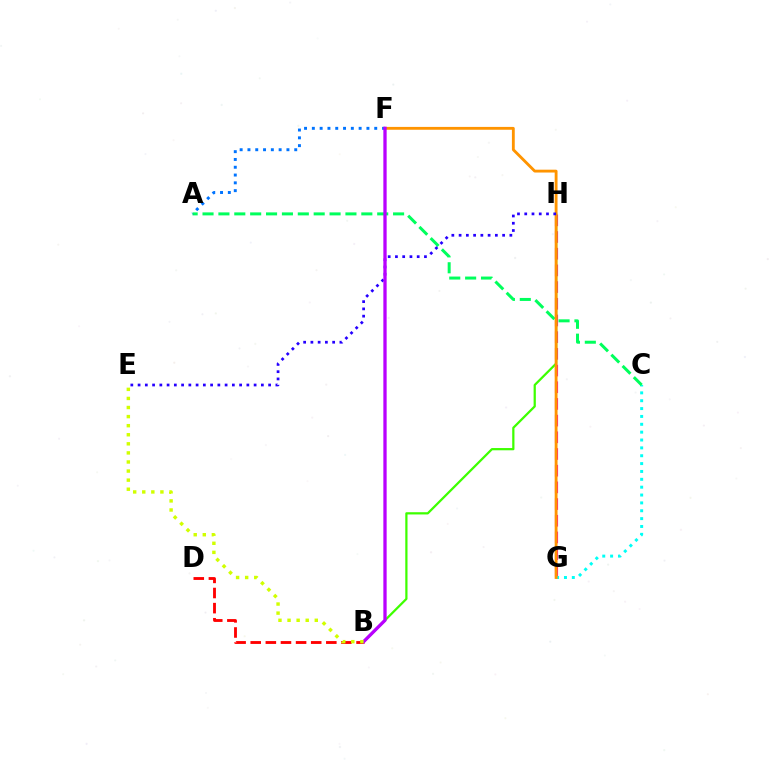{('G', 'H'): [{'color': '#ff00ac', 'line_style': 'dashed', 'thickness': 2.27}], ('B', 'H'): [{'color': '#3dff00', 'line_style': 'solid', 'thickness': 1.61}], ('C', 'G'): [{'color': '#00fff6', 'line_style': 'dotted', 'thickness': 2.14}], ('A', 'C'): [{'color': '#00ff5c', 'line_style': 'dashed', 'thickness': 2.16}], ('F', 'G'): [{'color': '#ff9400', 'line_style': 'solid', 'thickness': 2.05}], ('B', 'D'): [{'color': '#ff0000', 'line_style': 'dashed', 'thickness': 2.05}], ('A', 'F'): [{'color': '#0074ff', 'line_style': 'dotted', 'thickness': 2.12}], ('E', 'H'): [{'color': '#2500ff', 'line_style': 'dotted', 'thickness': 1.97}], ('B', 'F'): [{'color': '#b900ff', 'line_style': 'solid', 'thickness': 2.37}], ('B', 'E'): [{'color': '#d1ff00', 'line_style': 'dotted', 'thickness': 2.47}]}